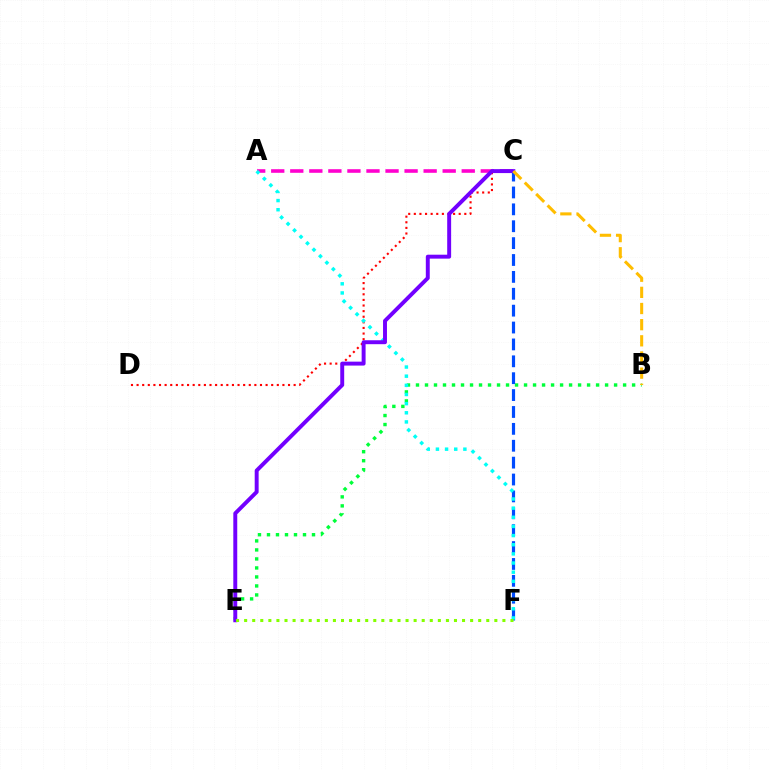{('C', 'D'): [{'color': '#ff0000', 'line_style': 'dotted', 'thickness': 1.52}], ('B', 'E'): [{'color': '#00ff39', 'line_style': 'dotted', 'thickness': 2.45}], ('A', 'C'): [{'color': '#ff00cf', 'line_style': 'dashed', 'thickness': 2.59}], ('C', 'F'): [{'color': '#004bff', 'line_style': 'dashed', 'thickness': 2.29}], ('A', 'F'): [{'color': '#00fff6', 'line_style': 'dotted', 'thickness': 2.49}], ('C', 'E'): [{'color': '#7200ff', 'line_style': 'solid', 'thickness': 2.83}], ('B', 'C'): [{'color': '#ffbd00', 'line_style': 'dashed', 'thickness': 2.19}], ('E', 'F'): [{'color': '#84ff00', 'line_style': 'dotted', 'thickness': 2.19}]}